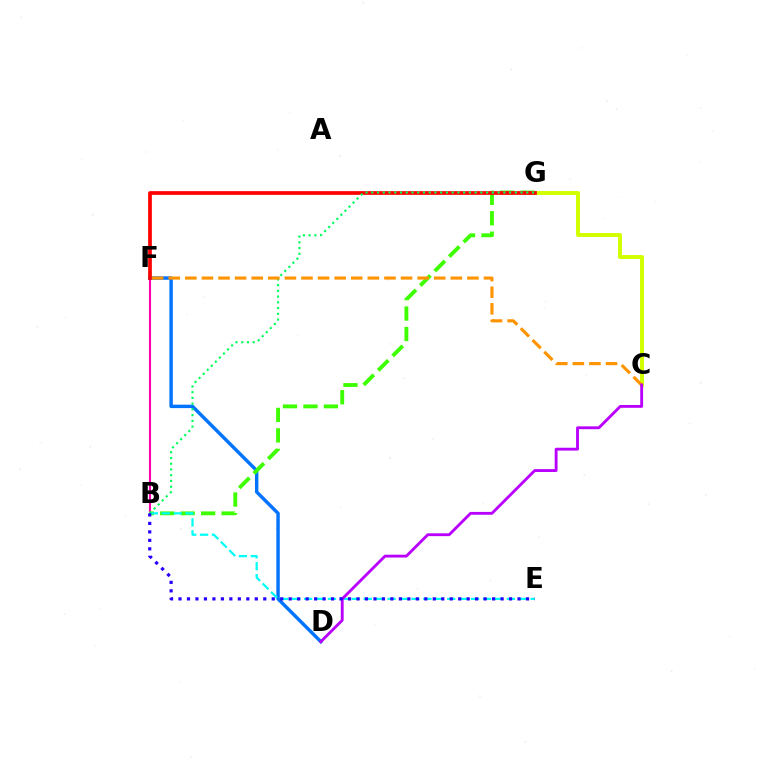{('B', 'F'): [{'color': '#ff00ac', 'line_style': 'solid', 'thickness': 1.52}], ('D', 'F'): [{'color': '#0074ff', 'line_style': 'solid', 'thickness': 2.47}], ('C', 'G'): [{'color': '#d1ff00', 'line_style': 'solid', 'thickness': 2.84}], ('B', 'G'): [{'color': '#3dff00', 'line_style': 'dashed', 'thickness': 2.78}, {'color': '#00ff5c', 'line_style': 'dotted', 'thickness': 1.56}], ('F', 'G'): [{'color': '#ff0000', 'line_style': 'solid', 'thickness': 2.67}], ('B', 'E'): [{'color': '#00fff6', 'line_style': 'dashed', 'thickness': 1.62}, {'color': '#2500ff', 'line_style': 'dotted', 'thickness': 2.3}], ('C', 'F'): [{'color': '#ff9400', 'line_style': 'dashed', 'thickness': 2.25}], ('C', 'D'): [{'color': '#b900ff', 'line_style': 'solid', 'thickness': 2.05}]}